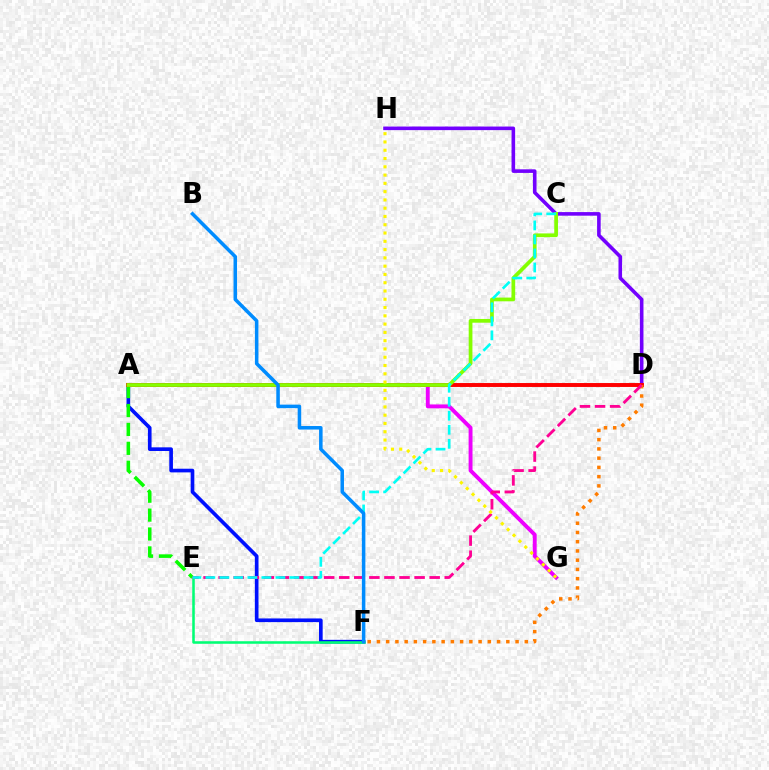{('D', 'H'): [{'color': '#7200ff', 'line_style': 'solid', 'thickness': 2.58}], ('A', 'F'): [{'color': '#0010ff', 'line_style': 'solid', 'thickness': 2.64}], ('A', 'E'): [{'color': '#08ff00', 'line_style': 'dashed', 'thickness': 2.57}], ('A', 'G'): [{'color': '#ee00ff', 'line_style': 'solid', 'thickness': 2.8}], ('A', 'D'): [{'color': '#ff0000', 'line_style': 'solid', 'thickness': 2.82}], ('D', 'F'): [{'color': '#ff7c00', 'line_style': 'dotted', 'thickness': 2.51}], ('A', 'C'): [{'color': '#84ff00', 'line_style': 'solid', 'thickness': 2.68}], ('E', 'F'): [{'color': '#00ff74', 'line_style': 'solid', 'thickness': 1.84}], ('D', 'E'): [{'color': '#ff0094', 'line_style': 'dashed', 'thickness': 2.05}], ('C', 'E'): [{'color': '#00fff6', 'line_style': 'dashed', 'thickness': 1.9}], ('G', 'H'): [{'color': '#fcf500', 'line_style': 'dotted', 'thickness': 2.25}], ('B', 'F'): [{'color': '#008cff', 'line_style': 'solid', 'thickness': 2.53}]}